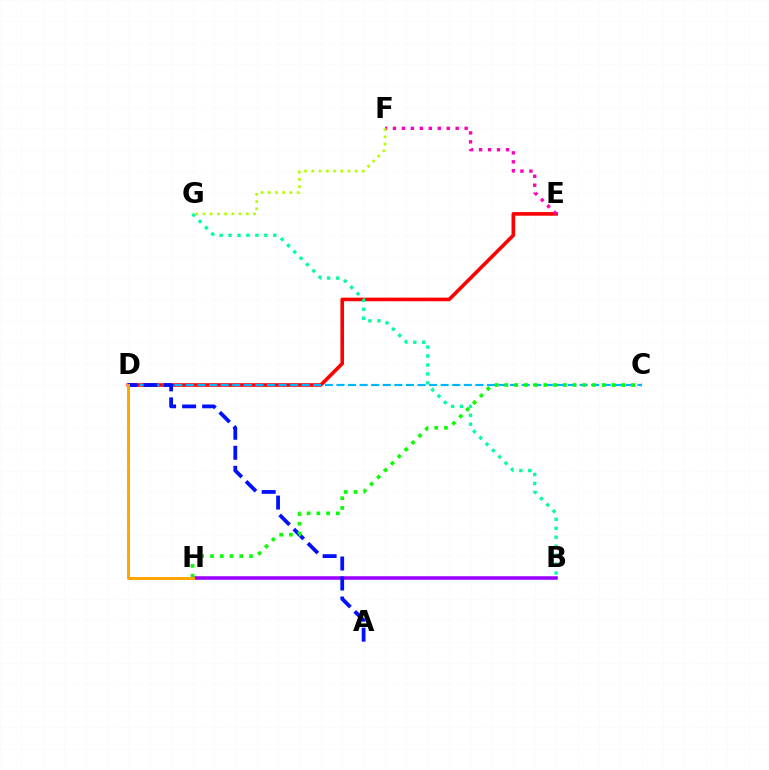{('D', 'E'): [{'color': '#ff0000', 'line_style': 'solid', 'thickness': 2.6}], ('C', 'D'): [{'color': '#00b5ff', 'line_style': 'dashed', 'thickness': 1.57}], ('E', 'F'): [{'color': '#ff00bd', 'line_style': 'dotted', 'thickness': 2.43}], ('B', 'H'): [{'color': '#9b00ff', 'line_style': 'solid', 'thickness': 2.54}], ('F', 'G'): [{'color': '#b3ff00', 'line_style': 'dotted', 'thickness': 1.96}], ('A', 'D'): [{'color': '#0010ff', 'line_style': 'dashed', 'thickness': 2.72}], ('B', 'G'): [{'color': '#00ff9d', 'line_style': 'dotted', 'thickness': 2.43}], ('C', 'H'): [{'color': '#08ff00', 'line_style': 'dotted', 'thickness': 2.65}], ('D', 'H'): [{'color': '#ffa500', 'line_style': 'solid', 'thickness': 2.12}]}